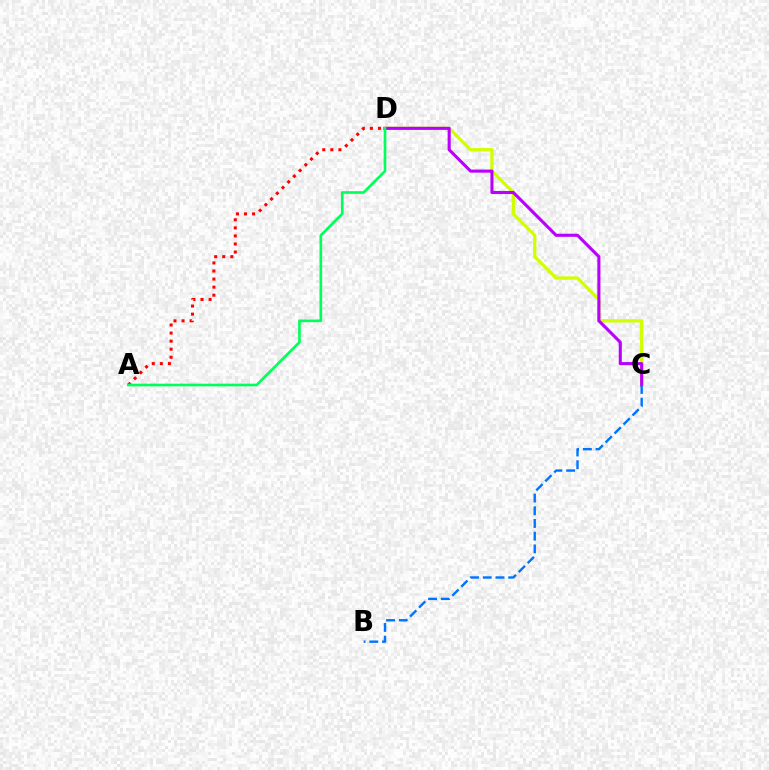{('C', 'D'): [{'color': '#d1ff00', 'line_style': 'solid', 'thickness': 2.36}, {'color': '#b900ff', 'line_style': 'solid', 'thickness': 2.22}], ('A', 'D'): [{'color': '#ff0000', 'line_style': 'dotted', 'thickness': 2.19}, {'color': '#00ff5c', 'line_style': 'solid', 'thickness': 1.91}], ('B', 'C'): [{'color': '#0074ff', 'line_style': 'dashed', 'thickness': 1.73}]}